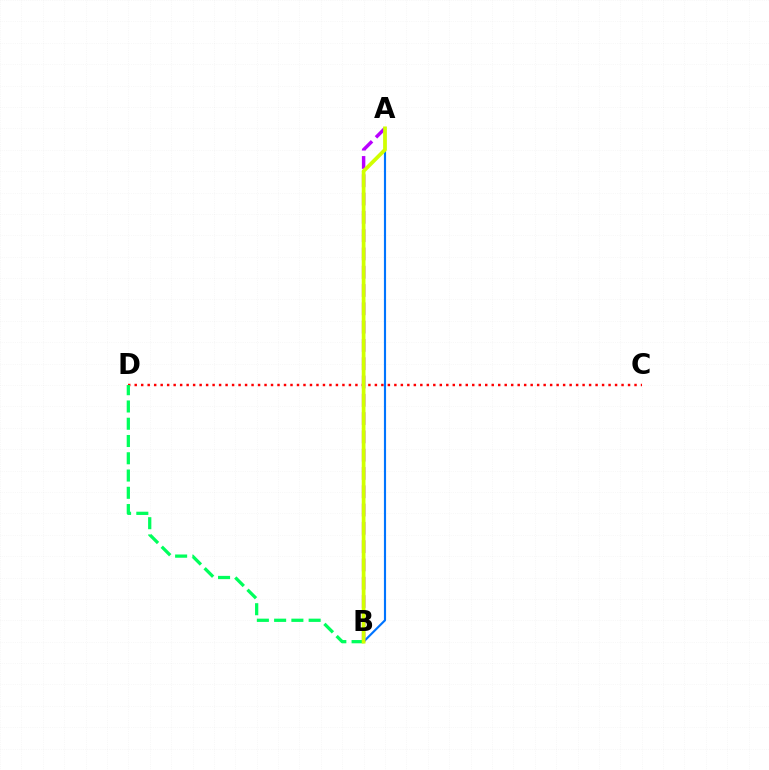{('C', 'D'): [{'color': '#ff0000', 'line_style': 'dotted', 'thickness': 1.76}], ('A', 'B'): [{'color': '#0074ff', 'line_style': 'solid', 'thickness': 1.54}, {'color': '#b900ff', 'line_style': 'dashed', 'thickness': 2.49}, {'color': '#d1ff00', 'line_style': 'solid', 'thickness': 2.69}], ('B', 'D'): [{'color': '#00ff5c', 'line_style': 'dashed', 'thickness': 2.35}]}